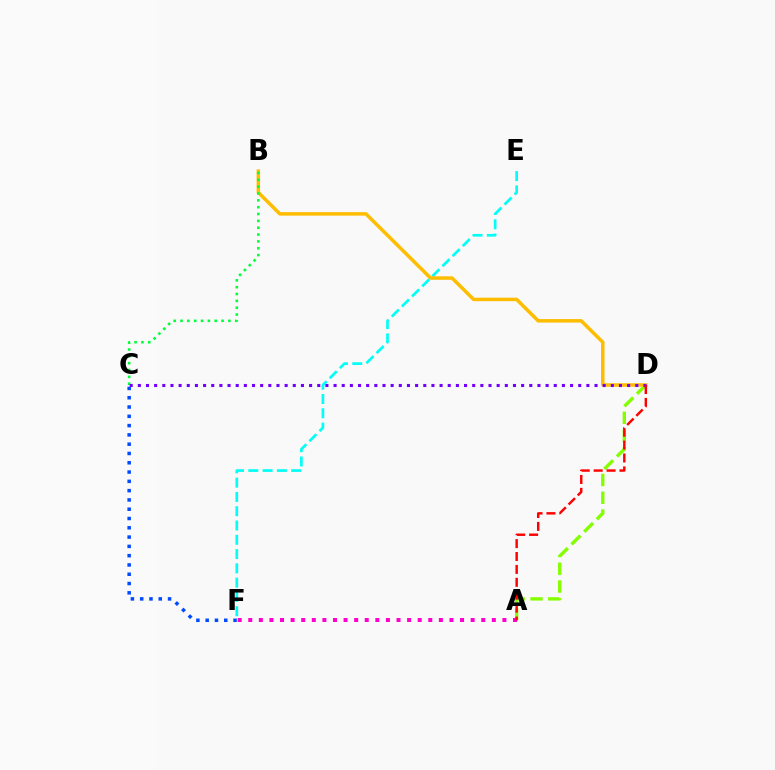{('A', 'D'): [{'color': '#84ff00', 'line_style': 'dashed', 'thickness': 2.42}, {'color': '#ff0000', 'line_style': 'dashed', 'thickness': 1.75}], ('E', 'F'): [{'color': '#00fff6', 'line_style': 'dashed', 'thickness': 1.94}], ('A', 'F'): [{'color': '#ff00cf', 'line_style': 'dotted', 'thickness': 2.88}], ('C', 'F'): [{'color': '#004bff', 'line_style': 'dotted', 'thickness': 2.52}], ('B', 'D'): [{'color': '#ffbd00', 'line_style': 'solid', 'thickness': 2.52}], ('B', 'C'): [{'color': '#00ff39', 'line_style': 'dotted', 'thickness': 1.86}], ('C', 'D'): [{'color': '#7200ff', 'line_style': 'dotted', 'thickness': 2.22}]}